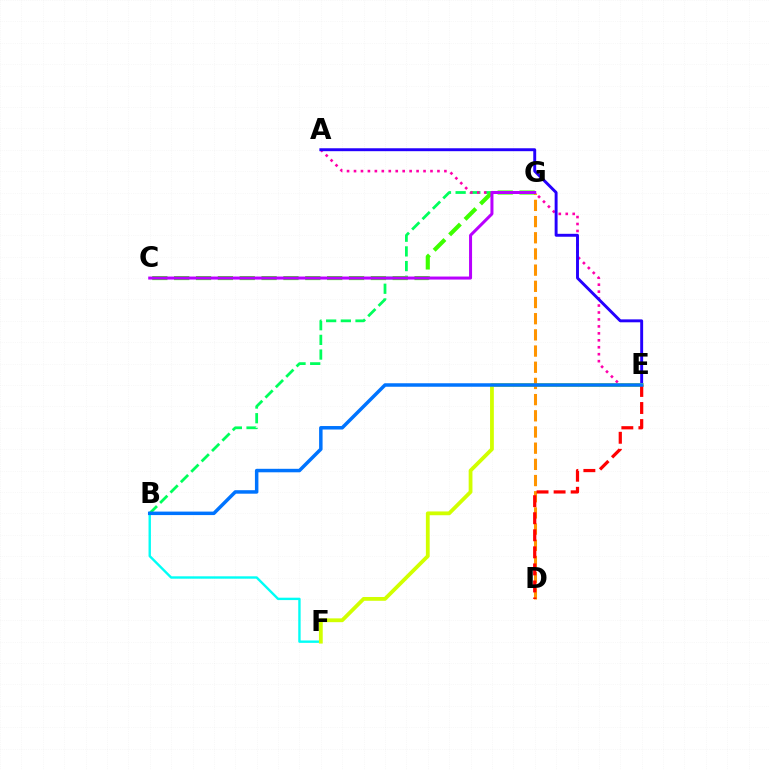{('B', 'F'): [{'color': '#00fff6', 'line_style': 'solid', 'thickness': 1.72}], ('B', 'G'): [{'color': '#00ff5c', 'line_style': 'dashed', 'thickness': 1.99}], ('C', 'G'): [{'color': '#3dff00', 'line_style': 'dashed', 'thickness': 2.97}, {'color': '#b900ff', 'line_style': 'solid', 'thickness': 2.17}], ('A', 'E'): [{'color': '#ff00ac', 'line_style': 'dotted', 'thickness': 1.89}, {'color': '#2500ff', 'line_style': 'solid', 'thickness': 2.1}], ('E', 'F'): [{'color': '#d1ff00', 'line_style': 'solid', 'thickness': 2.73}], ('D', 'G'): [{'color': '#ff9400', 'line_style': 'dashed', 'thickness': 2.2}], ('D', 'E'): [{'color': '#ff0000', 'line_style': 'dashed', 'thickness': 2.32}], ('B', 'E'): [{'color': '#0074ff', 'line_style': 'solid', 'thickness': 2.51}]}